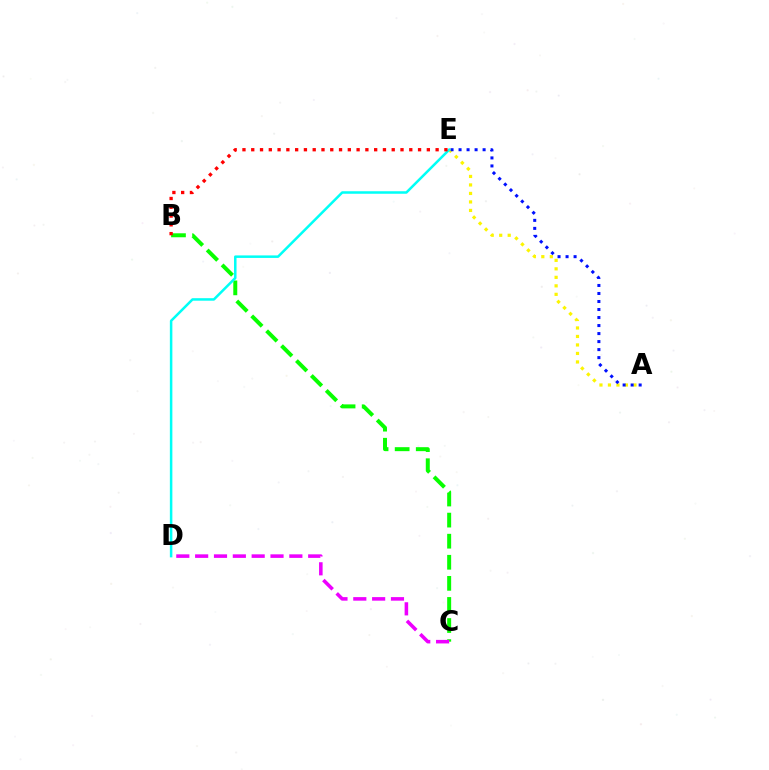{('A', 'E'): [{'color': '#fcf500', 'line_style': 'dotted', 'thickness': 2.31}, {'color': '#0010ff', 'line_style': 'dotted', 'thickness': 2.18}], ('B', 'C'): [{'color': '#08ff00', 'line_style': 'dashed', 'thickness': 2.86}], ('D', 'E'): [{'color': '#00fff6', 'line_style': 'solid', 'thickness': 1.81}], ('C', 'D'): [{'color': '#ee00ff', 'line_style': 'dashed', 'thickness': 2.56}], ('B', 'E'): [{'color': '#ff0000', 'line_style': 'dotted', 'thickness': 2.39}]}